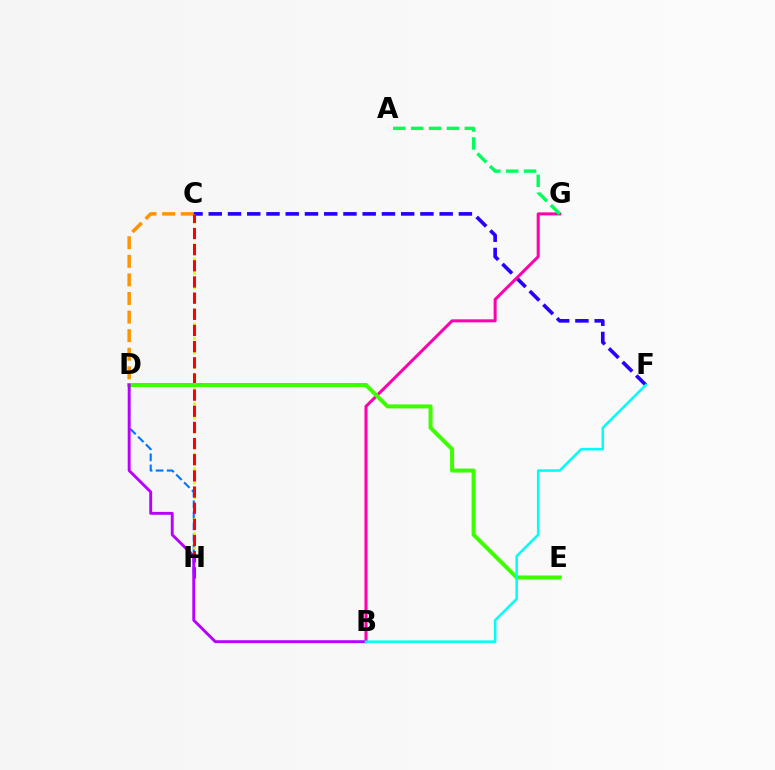{('C', 'D'): [{'color': '#ff9400', 'line_style': 'dashed', 'thickness': 2.53}], ('D', 'H'): [{'color': '#0074ff', 'line_style': 'dashed', 'thickness': 1.5}], ('C', 'F'): [{'color': '#2500ff', 'line_style': 'dashed', 'thickness': 2.61}], ('C', 'H'): [{'color': '#d1ff00', 'line_style': 'dotted', 'thickness': 1.96}, {'color': '#ff0000', 'line_style': 'dashed', 'thickness': 2.2}], ('B', 'G'): [{'color': '#ff00ac', 'line_style': 'solid', 'thickness': 2.17}], ('D', 'E'): [{'color': '#3dff00', 'line_style': 'solid', 'thickness': 2.9}], ('B', 'D'): [{'color': '#b900ff', 'line_style': 'solid', 'thickness': 2.09}], ('B', 'F'): [{'color': '#00fff6', 'line_style': 'solid', 'thickness': 1.83}], ('A', 'G'): [{'color': '#00ff5c', 'line_style': 'dashed', 'thickness': 2.43}]}